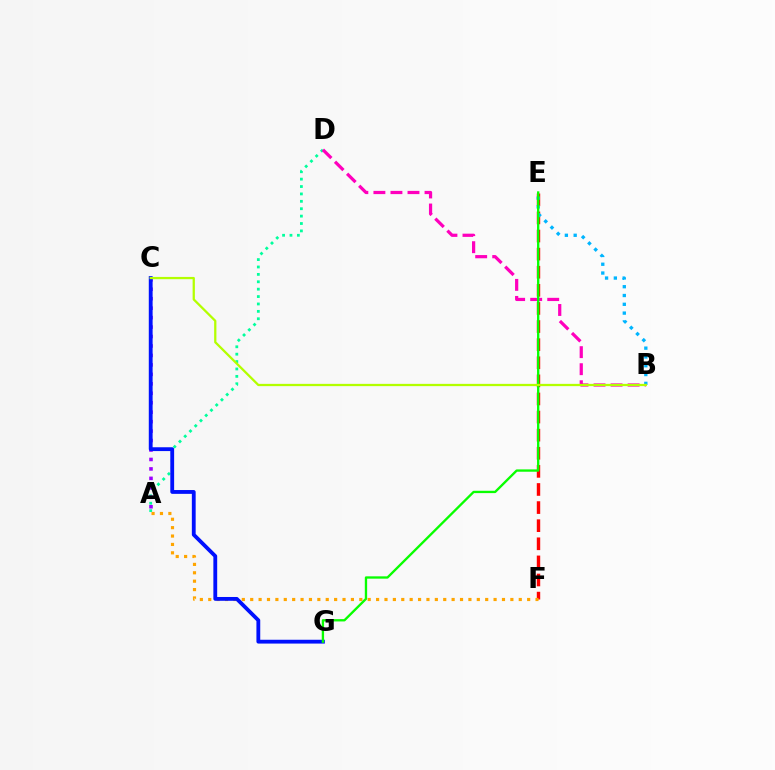{('E', 'F'): [{'color': '#ff0000', 'line_style': 'dashed', 'thickness': 2.46}], ('A', 'D'): [{'color': '#00ff9d', 'line_style': 'dotted', 'thickness': 2.01}], ('B', 'D'): [{'color': '#ff00bd', 'line_style': 'dashed', 'thickness': 2.32}], ('A', 'F'): [{'color': '#ffa500', 'line_style': 'dotted', 'thickness': 2.28}], ('A', 'C'): [{'color': '#9b00ff', 'line_style': 'dotted', 'thickness': 2.57}], ('C', 'G'): [{'color': '#0010ff', 'line_style': 'solid', 'thickness': 2.75}], ('B', 'E'): [{'color': '#00b5ff', 'line_style': 'dotted', 'thickness': 2.39}], ('E', 'G'): [{'color': '#08ff00', 'line_style': 'solid', 'thickness': 1.68}], ('B', 'C'): [{'color': '#b3ff00', 'line_style': 'solid', 'thickness': 1.63}]}